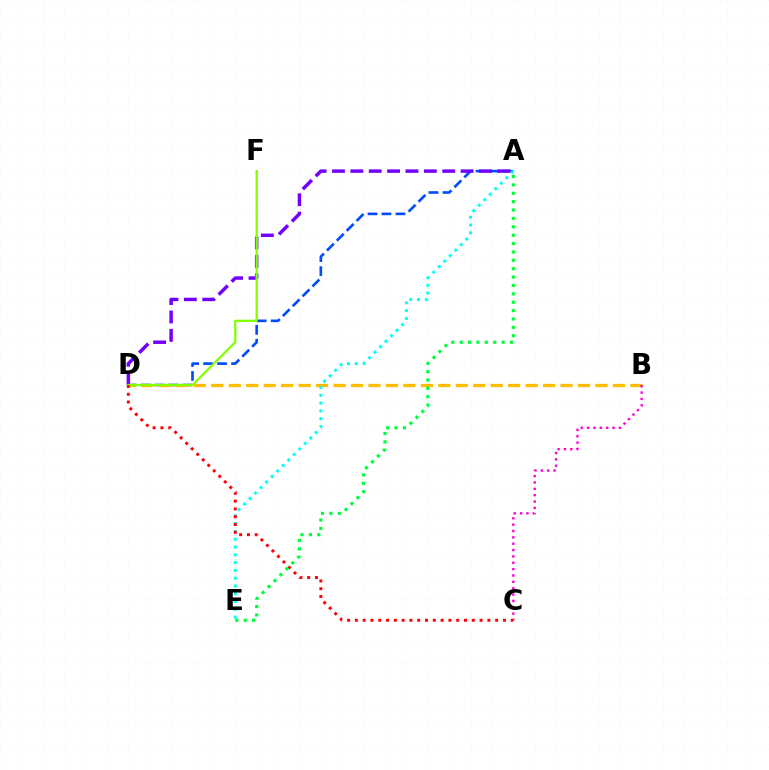{('A', 'D'): [{'color': '#004bff', 'line_style': 'dashed', 'thickness': 1.9}, {'color': '#7200ff', 'line_style': 'dashed', 'thickness': 2.5}], ('B', 'D'): [{'color': '#ffbd00', 'line_style': 'dashed', 'thickness': 2.37}], ('B', 'C'): [{'color': '#ff00cf', 'line_style': 'dotted', 'thickness': 1.73}], ('A', 'E'): [{'color': '#00fff6', 'line_style': 'dotted', 'thickness': 2.12}, {'color': '#00ff39', 'line_style': 'dotted', 'thickness': 2.28}], ('D', 'F'): [{'color': '#84ff00', 'line_style': 'solid', 'thickness': 1.63}], ('C', 'D'): [{'color': '#ff0000', 'line_style': 'dotted', 'thickness': 2.12}]}